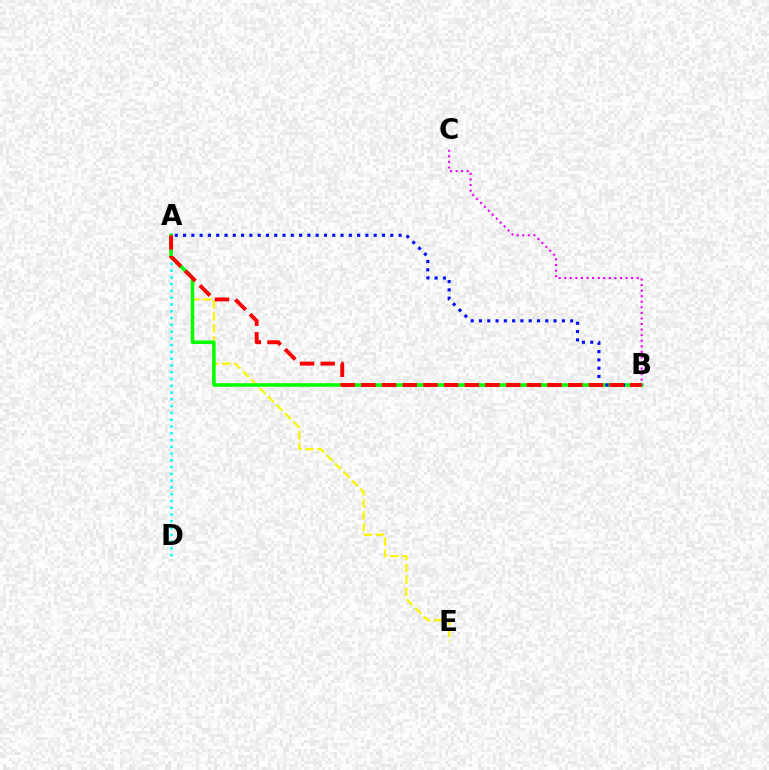{('A', 'D'): [{'color': '#00fff6', 'line_style': 'dotted', 'thickness': 1.84}], ('A', 'E'): [{'color': '#fcf500', 'line_style': 'dashed', 'thickness': 1.62}], ('A', 'B'): [{'color': '#08ff00', 'line_style': 'solid', 'thickness': 2.57}, {'color': '#0010ff', 'line_style': 'dotted', 'thickness': 2.25}, {'color': '#ff0000', 'line_style': 'dashed', 'thickness': 2.81}], ('B', 'C'): [{'color': '#ee00ff', 'line_style': 'dotted', 'thickness': 1.51}]}